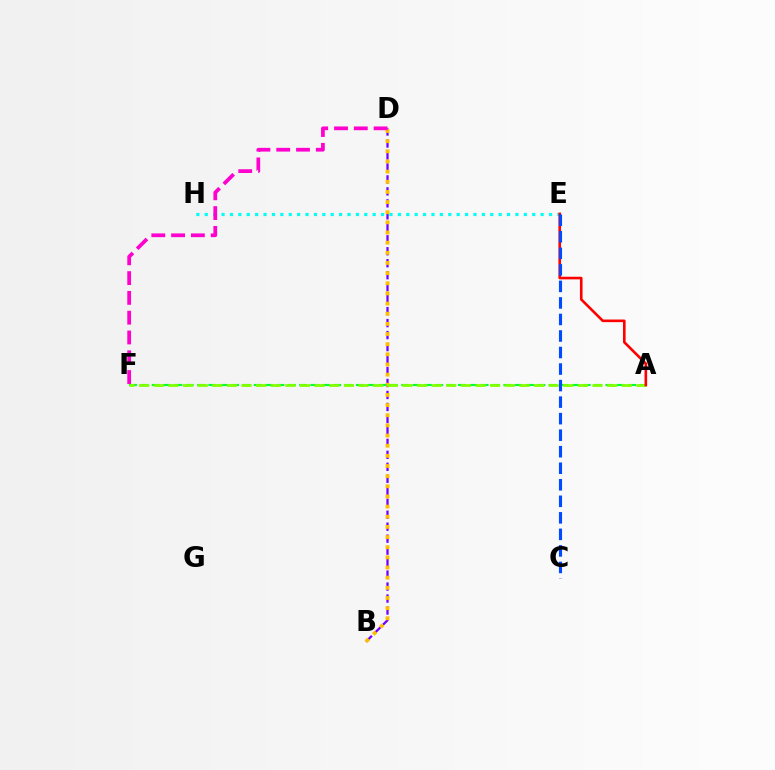{('E', 'H'): [{'color': '#00fff6', 'line_style': 'dotted', 'thickness': 2.28}], ('B', 'D'): [{'color': '#7200ff', 'line_style': 'dashed', 'thickness': 1.63}, {'color': '#ffbd00', 'line_style': 'dotted', 'thickness': 2.76}], ('A', 'F'): [{'color': '#00ff39', 'line_style': 'dashed', 'thickness': 1.54}, {'color': '#84ff00', 'line_style': 'dashed', 'thickness': 1.99}], ('A', 'E'): [{'color': '#ff0000', 'line_style': 'solid', 'thickness': 1.88}], ('C', 'E'): [{'color': '#004bff', 'line_style': 'dashed', 'thickness': 2.25}], ('D', 'F'): [{'color': '#ff00cf', 'line_style': 'dashed', 'thickness': 2.69}]}